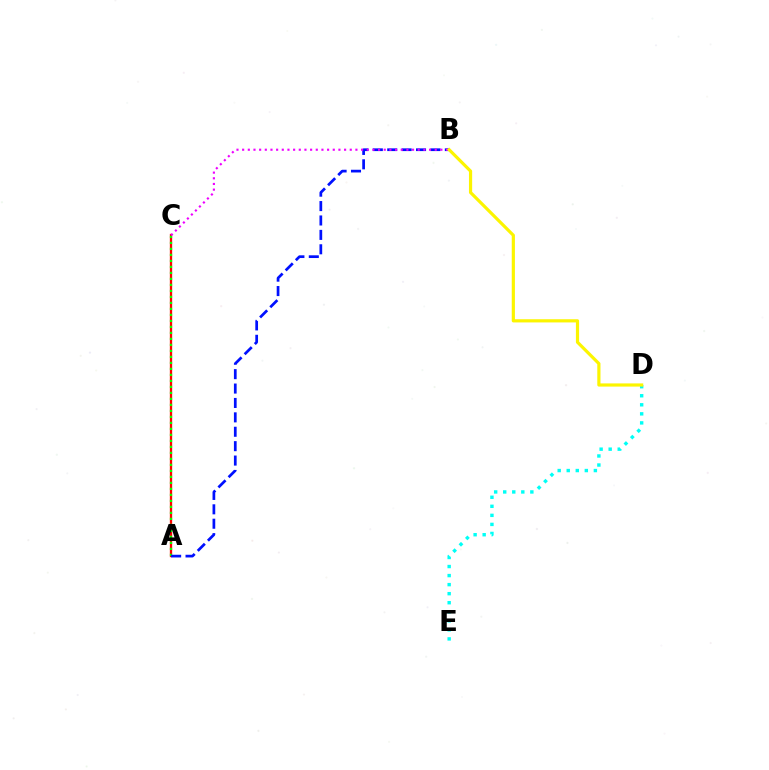{('A', 'C'): [{'color': '#ff0000', 'line_style': 'solid', 'thickness': 1.66}, {'color': '#08ff00', 'line_style': 'dotted', 'thickness': 1.63}], ('A', 'B'): [{'color': '#0010ff', 'line_style': 'dashed', 'thickness': 1.96}], ('B', 'C'): [{'color': '#ee00ff', 'line_style': 'dotted', 'thickness': 1.54}], ('D', 'E'): [{'color': '#00fff6', 'line_style': 'dotted', 'thickness': 2.46}], ('B', 'D'): [{'color': '#fcf500', 'line_style': 'solid', 'thickness': 2.29}]}